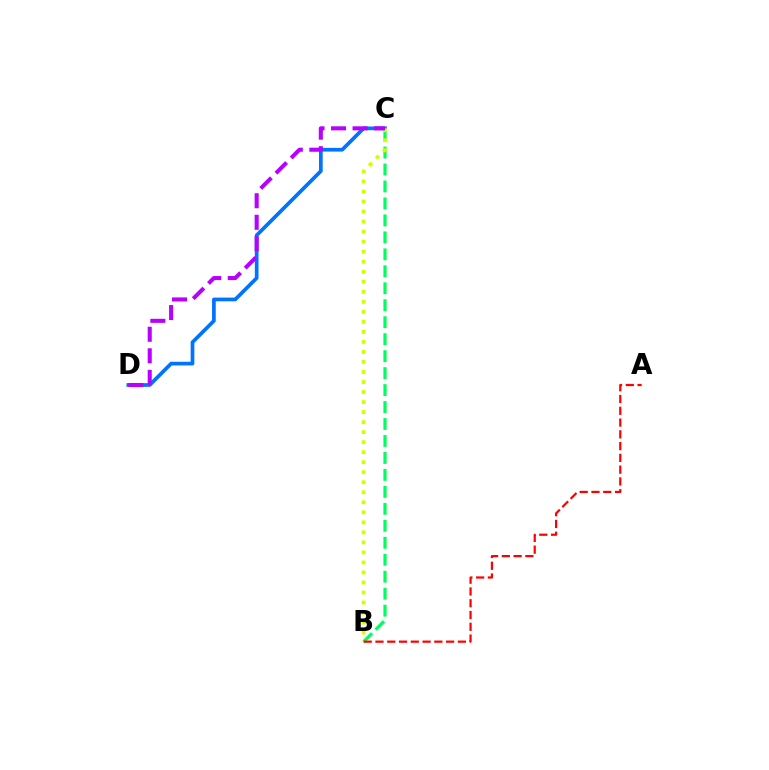{('C', 'D'): [{'color': '#0074ff', 'line_style': 'solid', 'thickness': 2.67}, {'color': '#b900ff', 'line_style': 'dashed', 'thickness': 2.93}], ('B', 'C'): [{'color': '#00ff5c', 'line_style': 'dashed', 'thickness': 2.31}, {'color': '#d1ff00', 'line_style': 'dotted', 'thickness': 2.72}], ('A', 'B'): [{'color': '#ff0000', 'line_style': 'dashed', 'thickness': 1.6}]}